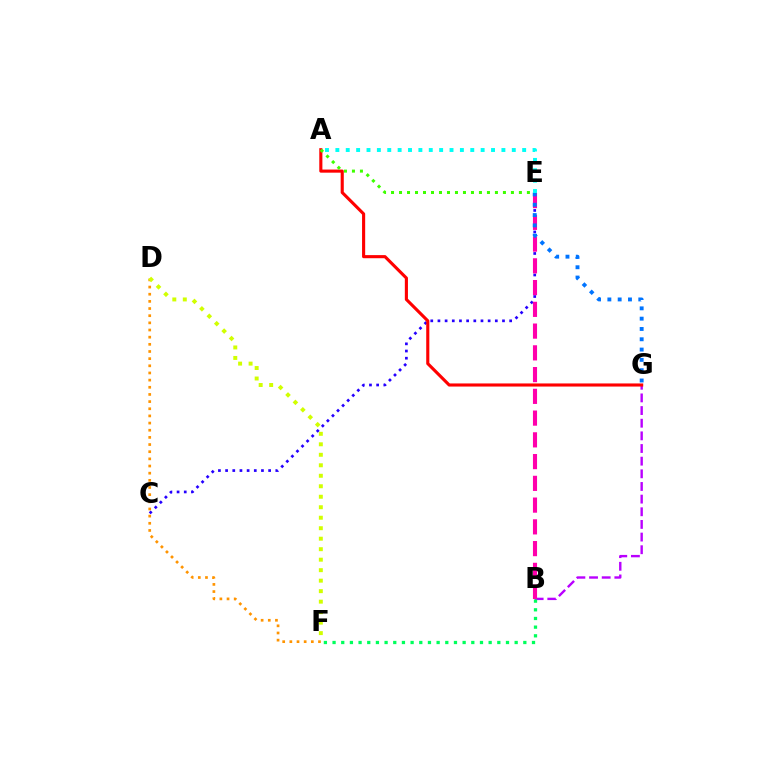{('C', 'E'): [{'color': '#2500ff', 'line_style': 'dotted', 'thickness': 1.95}], ('B', 'G'): [{'color': '#b900ff', 'line_style': 'dashed', 'thickness': 1.72}], ('B', 'F'): [{'color': '#00ff5c', 'line_style': 'dotted', 'thickness': 2.36}], ('D', 'F'): [{'color': '#ff9400', 'line_style': 'dotted', 'thickness': 1.94}, {'color': '#d1ff00', 'line_style': 'dotted', 'thickness': 2.85}], ('B', 'E'): [{'color': '#ff00ac', 'line_style': 'dashed', 'thickness': 2.95}], ('E', 'G'): [{'color': '#0074ff', 'line_style': 'dotted', 'thickness': 2.8}], ('A', 'E'): [{'color': '#00fff6', 'line_style': 'dotted', 'thickness': 2.82}, {'color': '#3dff00', 'line_style': 'dotted', 'thickness': 2.17}], ('A', 'G'): [{'color': '#ff0000', 'line_style': 'solid', 'thickness': 2.24}]}